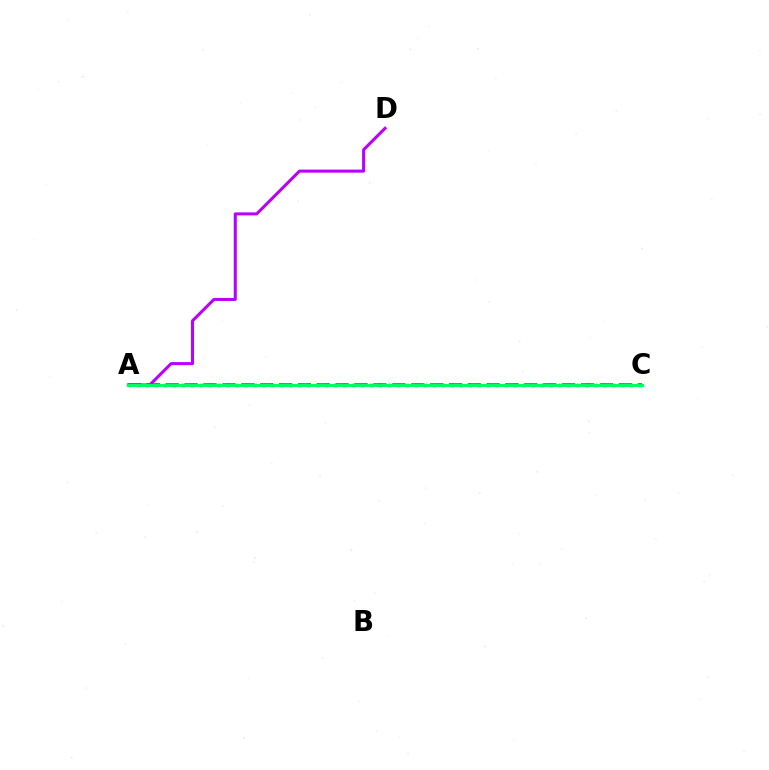{('A', 'C'): [{'color': '#d1ff00', 'line_style': 'dashed', 'thickness': 1.68}, {'color': '#ff0000', 'line_style': 'dotted', 'thickness': 2.44}, {'color': '#0074ff', 'line_style': 'dashed', 'thickness': 2.56}, {'color': '#00ff5c', 'line_style': 'solid', 'thickness': 2.12}], ('A', 'D'): [{'color': '#b900ff', 'line_style': 'solid', 'thickness': 2.18}]}